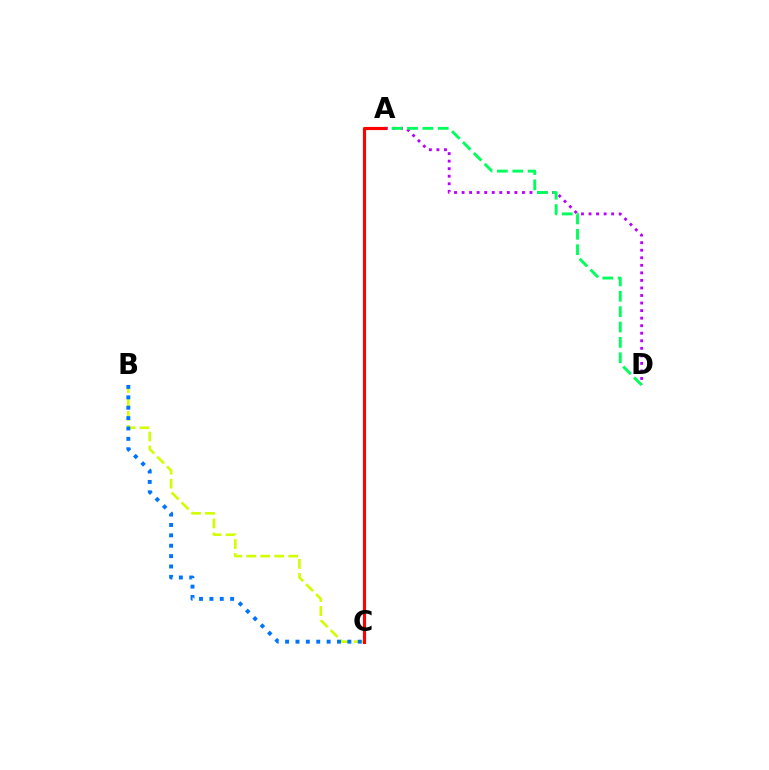{('A', 'D'): [{'color': '#b900ff', 'line_style': 'dotted', 'thickness': 2.05}, {'color': '#00ff5c', 'line_style': 'dashed', 'thickness': 2.09}], ('B', 'C'): [{'color': '#d1ff00', 'line_style': 'dashed', 'thickness': 1.9}, {'color': '#0074ff', 'line_style': 'dotted', 'thickness': 2.82}], ('A', 'C'): [{'color': '#ff0000', 'line_style': 'solid', 'thickness': 2.26}]}